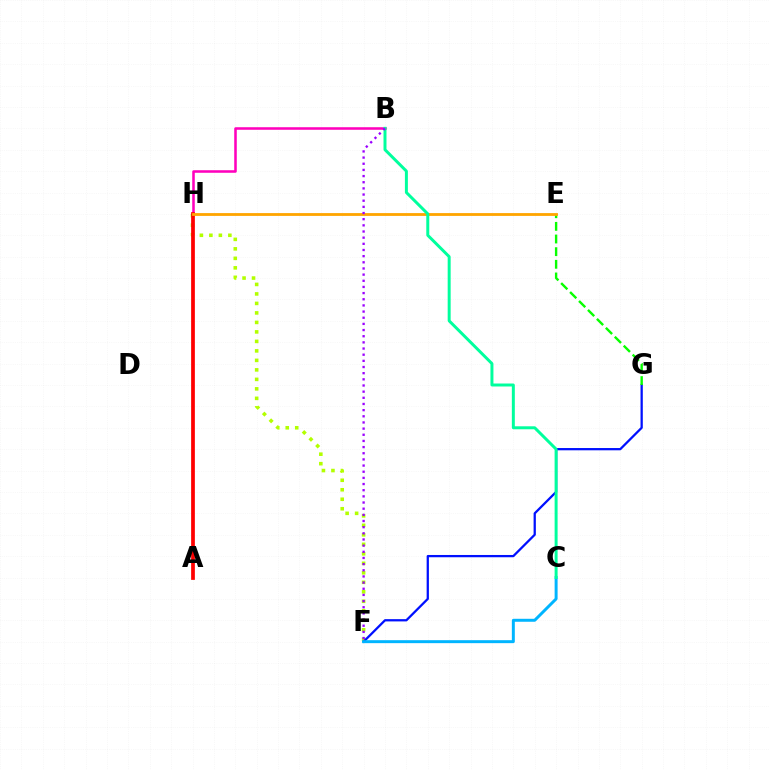{('F', 'H'): [{'color': '#b3ff00', 'line_style': 'dotted', 'thickness': 2.58}], ('B', 'H'): [{'color': '#ff00bd', 'line_style': 'solid', 'thickness': 1.83}], ('F', 'G'): [{'color': '#0010ff', 'line_style': 'solid', 'thickness': 1.63}], ('E', 'G'): [{'color': '#08ff00', 'line_style': 'dashed', 'thickness': 1.72}], ('A', 'H'): [{'color': '#ff0000', 'line_style': 'solid', 'thickness': 2.69}], ('C', 'F'): [{'color': '#00b5ff', 'line_style': 'solid', 'thickness': 2.14}], ('E', 'H'): [{'color': '#ffa500', 'line_style': 'solid', 'thickness': 2.03}], ('B', 'C'): [{'color': '#00ff9d', 'line_style': 'solid', 'thickness': 2.14}], ('B', 'F'): [{'color': '#9b00ff', 'line_style': 'dotted', 'thickness': 1.67}]}